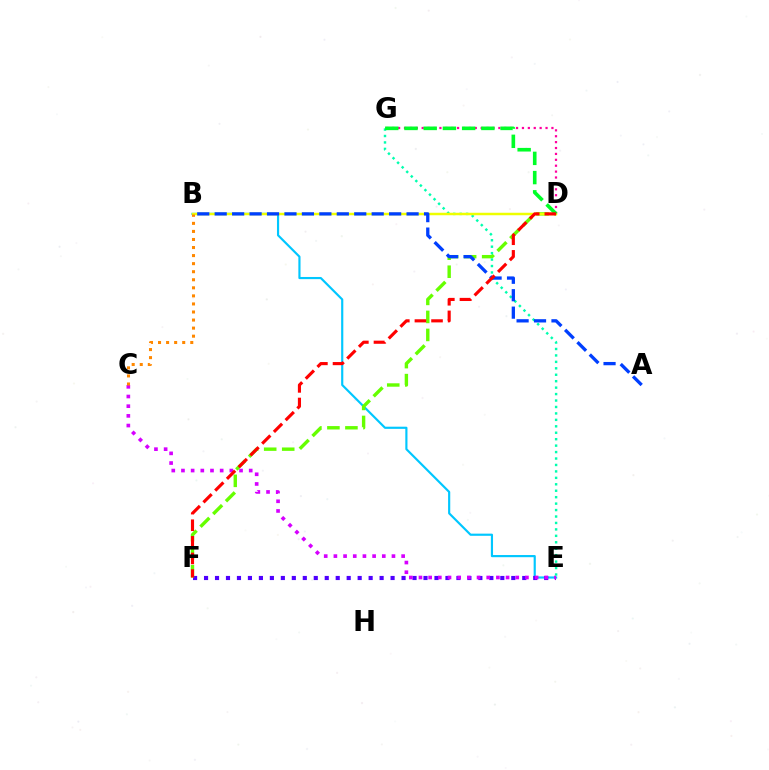{('B', 'E'): [{'color': '#00c7ff', 'line_style': 'solid', 'thickness': 1.56}], ('E', 'F'): [{'color': '#4f00ff', 'line_style': 'dotted', 'thickness': 2.98}], ('C', 'E'): [{'color': '#d600ff', 'line_style': 'dotted', 'thickness': 2.63}], ('D', 'F'): [{'color': '#66ff00', 'line_style': 'dashed', 'thickness': 2.45}, {'color': '#ff0000', 'line_style': 'dashed', 'thickness': 2.26}], ('E', 'G'): [{'color': '#00ffaf', 'line_style': 'dotted', 'thickness': 1.75}], ('D', 'G'): [{'color': '#ff00a0', 'line_style': 'dotted', 'thickness': 1.6}, {'color': '#00ff27', 'line_style': 'dashed', 'thickness': 2.61}], ('B', 'D'): [{'color': '#eeff00', 'line_style': 'solid', 'thickness': 1.79}], ('B', 'C'): [{'color': '#ff8800', 'line_style': 'dotted', 'thickness': 2.19}], ('A', 'B'): [{'color': '#003fff', 'line_style': 'dashed', 'thickness': 2.37}]}